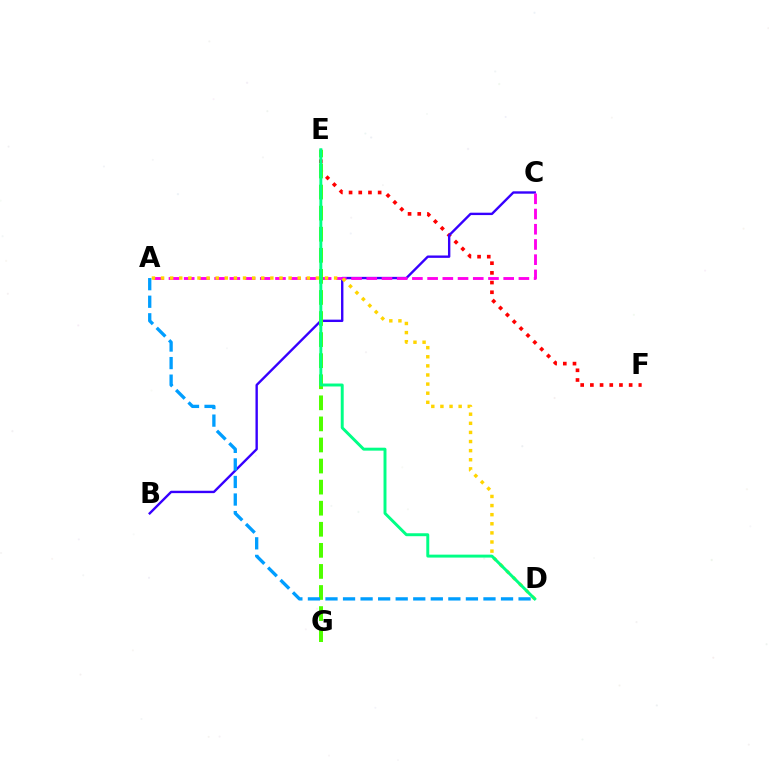{('E', 'F'): [{'color': '#ff0000', 'line_style': 'dotted', 'thickness': 2.63}], ('B', 'C'): [{'color': '#3700ff', 'line_style': 'solid', 'thickness': 1.72}], ('A', 'C'): [{'color': '#ff00ed', 'line_style': 'dashed', 'thickness': 2.07}], ('E', 'G'): [{'color': '#4fff00', 'line_style': 'dashed', 'thickness': 2.86}], ('A', 'D'): [{'color': '#ffd500', 'line_style': 'dotted', 'thickness': 2.48}, {'color': '#009eff', 'line_style': 'dashed', 'thickness': 2.38}], ('D', 'E'): [{'color': '#00ff86', 'line_style': 'solid', 'thickness': 2.12}]}